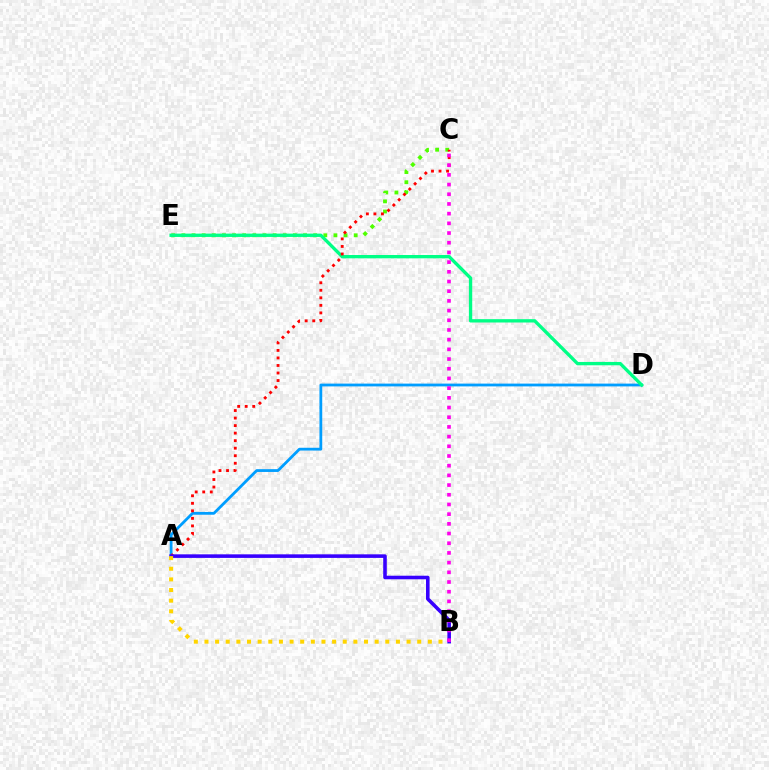{('A', 'D'): [{'color': '#009eff', 'line_style': 'solid', 'thickness': 2.01}], ('C', 'E'): [{'color': '#4fff00', 'line_style': 'dotted', 'thickness': 2.75}], ('D', 'E'): [{'color': '#00ff86', 'line_style': 'solid', 'thickness': 2.4}], ('A', 'C'): [{'color': '#ff0000', 'line_style': 'dotted', 'thickness': 2.05}], ('A', 'B'): [{'color': '#3700ff', 'line_style': 'solid', 'thickness': 2.57}, {'color': '#ffd500', 'line_style': 'dotted', 'thickness': 2.89}], ('B', 'C'): [{'color': '#ff00ed', 'line_style': 'dotted', 'thickness': 2.63}]}